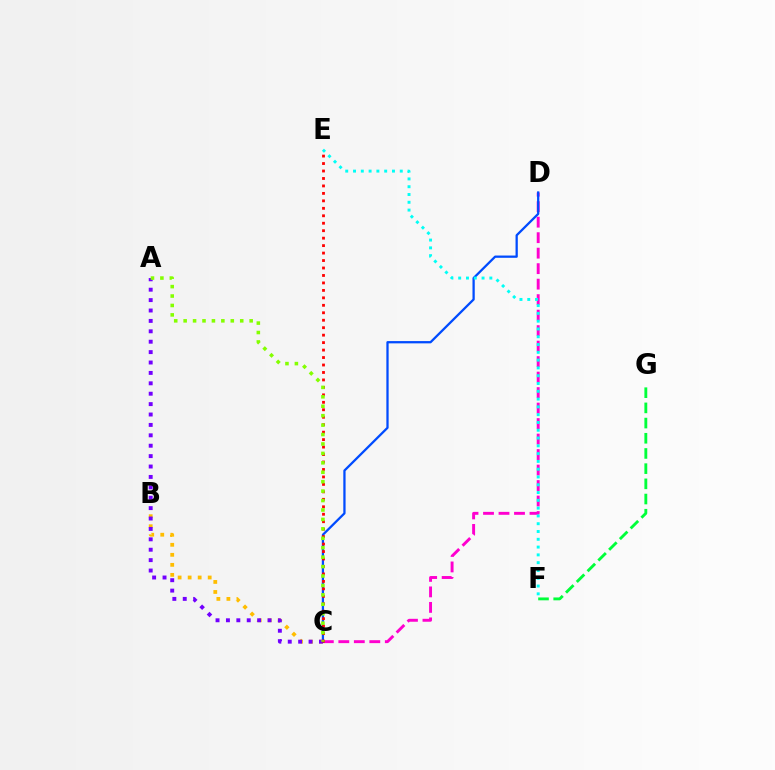{('C', 'D'): [{'color': '#ff00cf', 'line_style': 'dashed', 'thickness': 2.1}, {'color': '#004bff', 'line_style': 'solid', 'thickness': 1.63}], ('B', 'C'): [{'color': '#ffbd00', 'line_style': 'dotted', 'thickness': 2.72}], ('A', 'C'): [{'color': '#7200ff', 'line_style': 'dotted', 'thickness': 2.83}, {'color': '#84ff00', 'line_style': 'dotted', 'thickness': 2.56}], ('E', 'F'): [{'color': '#00fff6', 'line_style': 'dotted', 'thickness': 2.12}], ('F', 'G'): [{'color': '#00ff39', 'line_style': 'dashed', 'thickness': 2.06}], ('C', 'E'): [{'color': '#ff0000', 'line_style': 'dotted', 'thickness': 2.03}]}